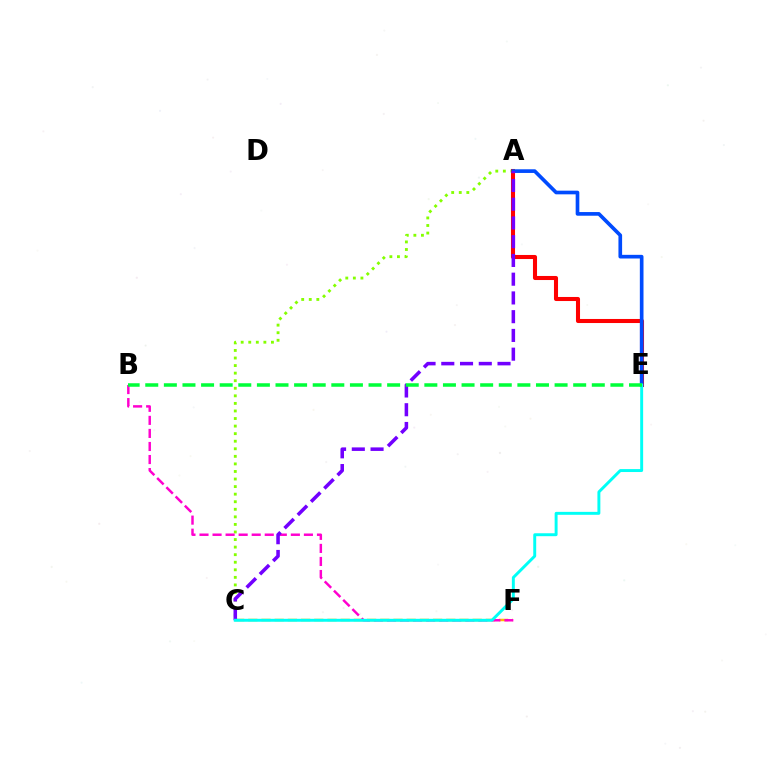{('C', 'F'): [{'color': '#ffbd00', 'line_style': 'dashed', 'thickness': 1.79}], ('A', 'C'): [{'color': '#84ff00', 'line_style': 'dotted', 'thickness': 2.06}, {'color': '#7200ff', 'line_style': 'dashed', 'thickness': 2.55}], ('A', 'E'): [{'color': '#ff0000', 'line_style': 'solid', 'thickness': 2.92}, {'color': '#004bff', 'line_style': 'solid', 'thickness': 2.64}], ('B', 'F'): [{'color': '#ff00cf', 'line_style': 'dashed', 'thickness': 1.77}], ('C', 'E'): [{'color': '#00fff6', 'line_style': 'solid', 'thickness': 2.11}], ('B', 'E'): [{'color': '#00ff39', 'line_style': 'dashed', 'thickness': 2.53}]}